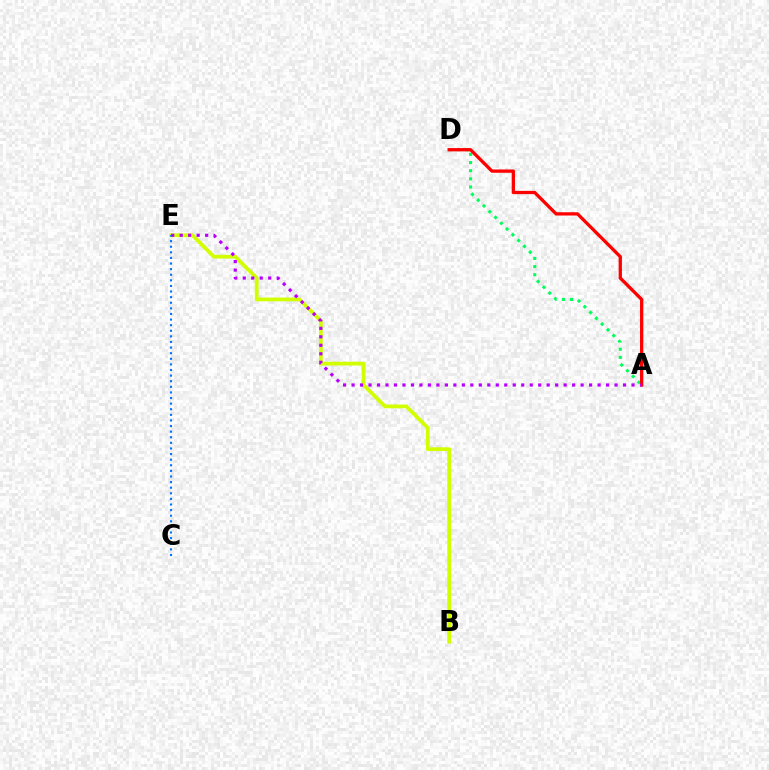{('A', 'D'): [{'color': '#00ff5c', 'line_style': 'dotted', 'thickness': 2.22}, {'color': '#ff0000', 'line_style': 'solid', 'thickness': 2.36}], ('B', 'E'): [{'color': '#d1ff00', 'line_style': 'solid', 'thickness': 2.71}], ('A', 'E'): [{'color': '#b900ff', 'line_style': 'dotted', 'thickness': 2.3}], ('C', 'E'): [{'color': '#0074ff', 'line_style': 'dotted', 'thickness': 1.52}]}